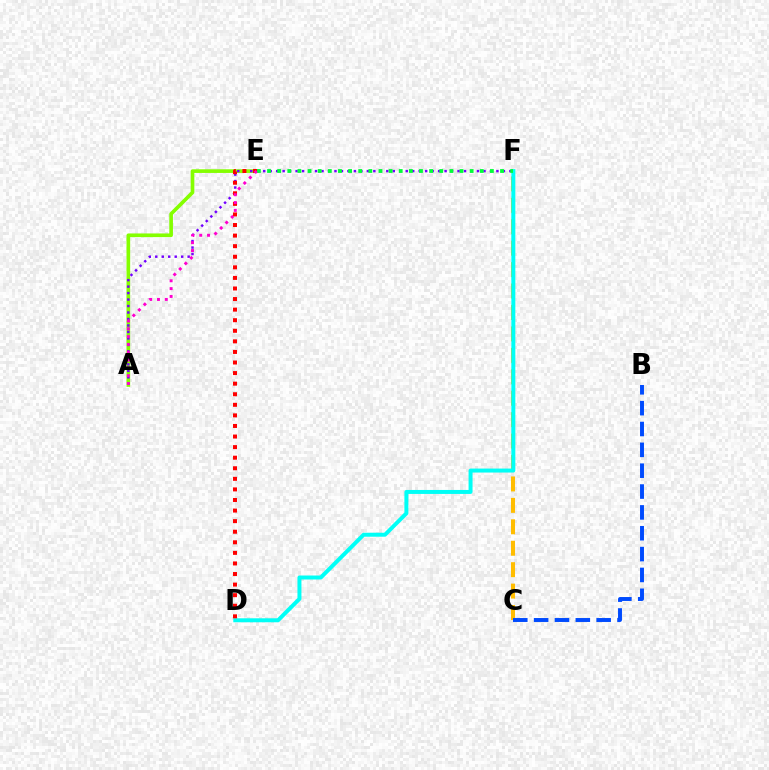{('A', 'E'): [{'color': '#84ff00', 'line_style': 'solid', 'thickness': 2.64}, {'color': '#ff00cf', 'line_style': 'dotted', 'thickness': 2.13}], ('C', 'F'): [{'color': '#ffbd00', 'line_style': 'dashed', 'thickness': 2.91}], ('A', 'F'): [{'color': '#7200ff', 'line_style': 'dotted', 'thickness': 1.76}], ('D', 'F'): [{'color': '#00fff6', 'line_style': 'solid', 'thickness': 2.86}], ('D', 'E'): [{'color': '#ff0000', 'line_style': 'dotted', 'thickness': 2.87}], ('E', 'F'): [{'color': '#00ff39', 'line_style': 'dotted', 'thickness': 2.75}], ('B', 'C'): [{'color': '#004bff', 'line_style': 'dashed', 'thickness': 2.83}]}